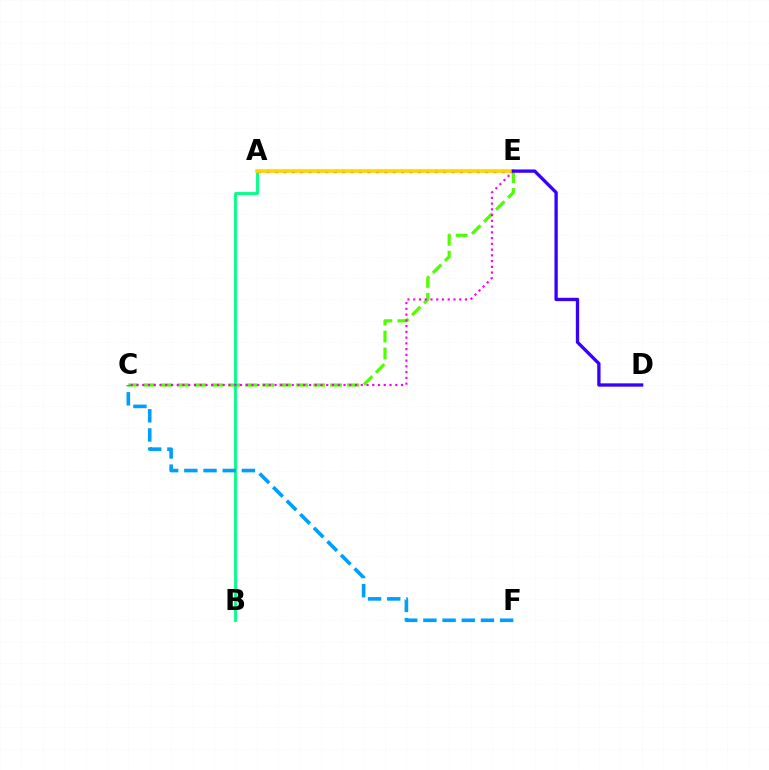{('A', 'E'): [{'color': '#ff0000', 'line_style': 'dotted', 'thickness': 2.28}, {'color': '#ffd500', 'line_style': 'solid', 'thickness': 2.57}], ('C', 'E'): [{'color': '#4fff00', 'line_style': 'dashed', 'thickness': 2.31}, {'color': '#ff00ed', 'line_style': 'dotted', 'thickness': 1.56}], ('A', 'B'): [{'color': '#00ff86', 'line_style': 'solid', 'thickness': 2.05}], ('D', 'E'): [{'color': '#3700ff', 'line_style': 'solid', 'thickness': 2.39}], ('C', 'F'): [{'color': '#009eff', 'line_style': 'dashed', 'thickness': 2.61}]}